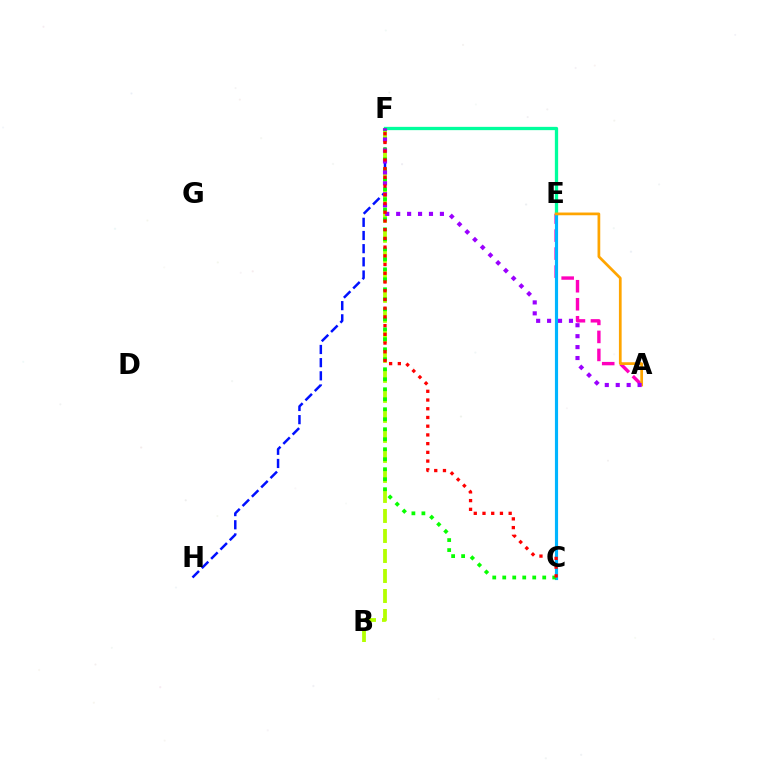{('A', 'E'): [{'color': '#ff00bd', 'line_style': 'dashed', 'thickness': 2.45}, {'color': '#ffa500', 'line_style': 'solid', 'thickness': 1.96}], ('E', 'F'): [{'color': '#00ff9d', 'line_style': 'solid', 'thickness': 2.37}], ('F', 'H'): [{'color': '#0010ff', 'line_style': 'dashed', 'thickness': 1.79}], ('B', 'F'): [{'color': '#b3ff00', 'line_style': 'dashed', 'thickness': 2.72}], ('C', 'E'): [{'color': '#00b5ff', 'line_style': 'solid', 'thickness': 2.27}], ('C', 'F'): [{'color': '#08ff00', 'line_style': 'dotted', 'thickness': 2.72}, {'color': '#ff0000', 'line_style': 'dotted', 'thickness': 2.37}], ('A', 'F'): [{'color': '#9b00ff', 'line_style': 'dotted', 'thickness': 2.97}]}